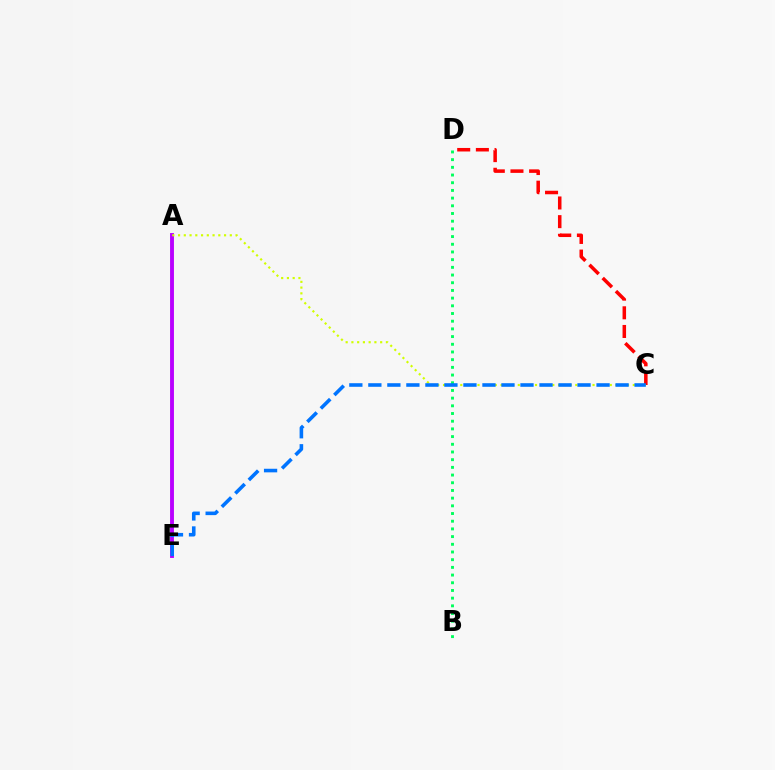{('A', 'E'): [{'color': '#b900ff', 'line_style': 'solid', 'thickness': 2.79}], ('B', 'D'): [{'color': '#00ff5c', 'line_style': 'dotted', 'thickness': 2.09}], ('C', 'D'): [{'color': '#ff0000', 'line_style': 'dashed', 'thickness': 2.53}], ('A', 'C'): [{'color': '#d1ff00', 'line_style': 'dotted', 'thickness': 1.56}], ('C', 'E'): [{'color': '#0074ff', 'line_style': 'dashed', 'thickness': 2.58}]}